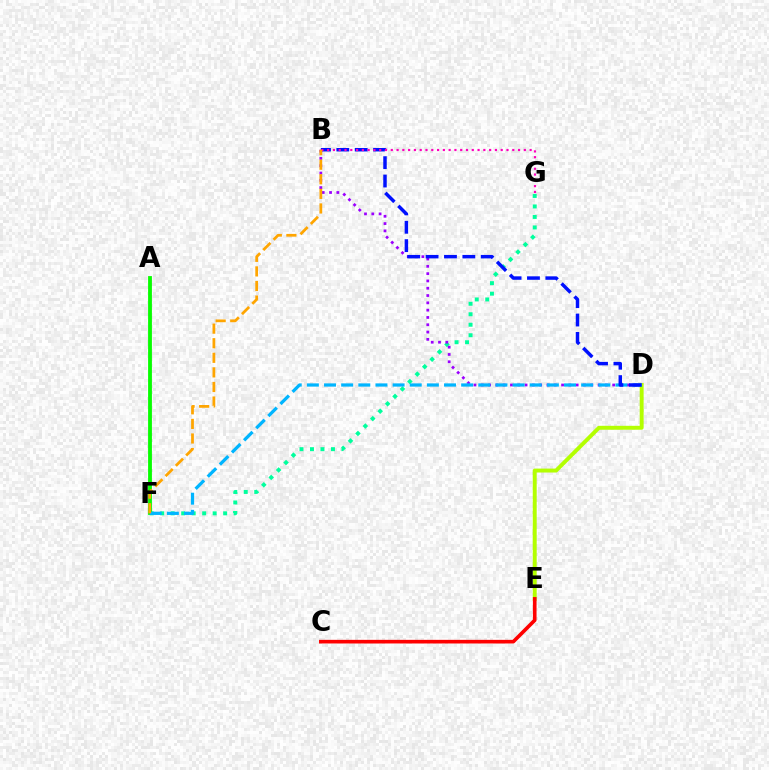{('D', 'E'): [{'color': '#b3ff00', 'line_style': 'solid', 'thickness': 2.83}], ('F', 'G'): [{'color': '#00ff9d', 'line_style': 'dotted', 'thickness': 2.85}], ('A', 'F'): [{'color': '#08ff00', 'line_style': 'solid', 'thickness': 2.75}], ('B', 'D'): [{'color': '#9b00ff', 'line_style': 'dotted', 'thickness': 1.98}, {'color': '#0010ff', 'line_style': 'dashed', 'thickness': 2.5}], ('C', 'E'): [{'color': '#ff0000', 'line_style': 'solid', 'thickness': 2.62}], ('D', 'F'): [{'color': '#00b5ff', 'line_style': 'dashed', 'thickness': 2.33}], ('B', 'G'): [{'color': '#ff00bd', 'line_style': 'dotted', 'thickness': 1.57}], ('B', 'F'): [{'color': '#ffa500', 'line_style': 'dashed', 'thickness': 1.98}]}